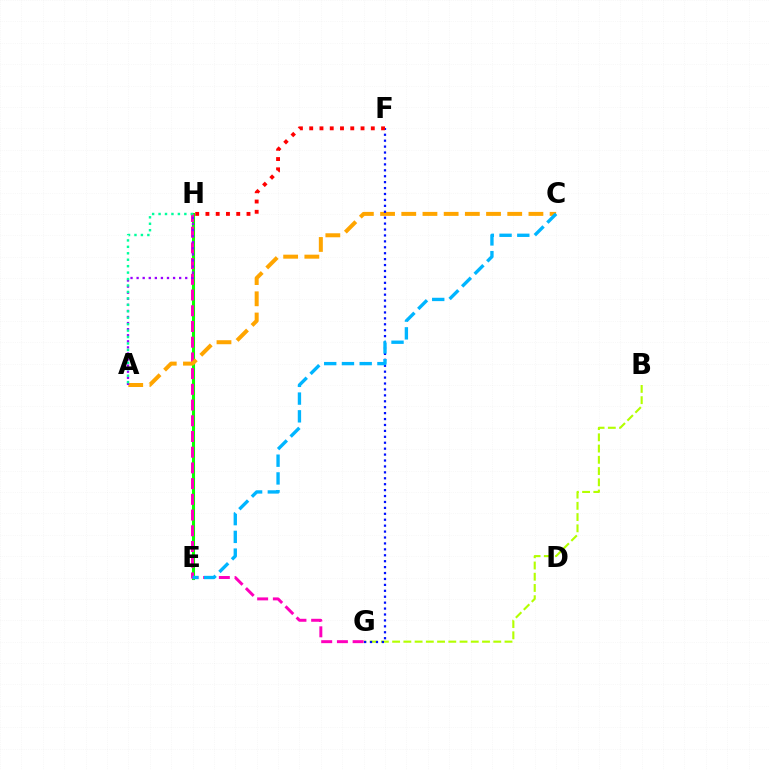{('B', 'G'): [{'color': '#b3ff00', 'line_style': 'dashed', 'thickness': 1.53}], ('E', 'H'): [{'color': '#08ff00', 'line_style': 'solid', 'thickness': 2.22}], ('G', 'H'): [{'color': '#ff00bd', 'line_style': 'dashed', 'thickness': 2.14}], ('A', 'C'): [{'color': '#ffa500', 'line_style': 'dashed', 'thickness': 2.88}], ('A', 'H'): [{'color': '#9b00ff', 'line_style': 'dotted', 'thickness': 1.65}, {'color': '#00ff9d', 'line_style': 'dotted', 'thickness': 1.75}], ('F', 'G'): [{'color': '#0010ff', 'line_style': 'dotted', 'thickness': 1.61}], ('C', 'E'): [{'color': '#00b5ff', 'line_style': 'dashed', 'thickness': 2.41}], ('F', 'H'): [{'color': '#ff0000', 'line_style': 'dotted', 'thickness': 2.79}]}